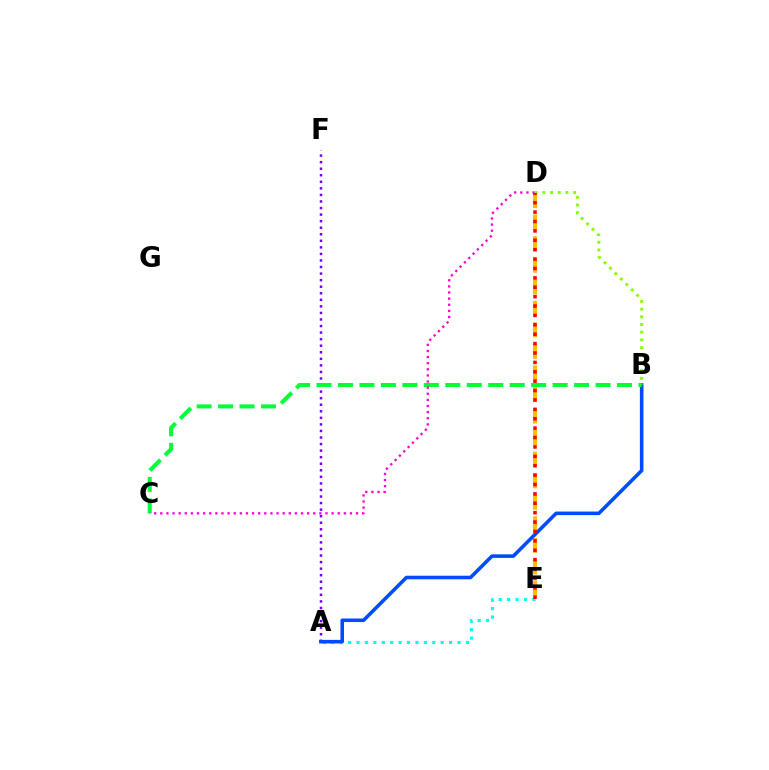{('A', 'E'): [{'color': '#00fff6', 'line_style': 'dotted', 'thickness': 2.29}], ('D', 'E'): [{'color': '#ffbd00', 'line_style': 'dashed', 'thickness': 2.93}, {'color': '#ff0000', 'line_style': 'dotted', 'thickness': 2.55}], ('A', 'F'): [{'color': '#7200ff', 'line_style': 'dotted', 'thickness': 1.78}], ('A', 'B'): [{'color': '#004bff', 'line_style': 'solid', 'thickness': 2.57}], ('B', 'C'): [{'color': '#00ff39', 'line_style': 'dashed', 'thickness': 2.92}], ('C', 'D'): [{'color': '#ff00cf', 'line_style': 'dotted', 'thickness': 1.66}], ('B', 'D'): [{'color': '#84ff00', 'line_style': 'dotted', 'thickness': 2.09}]}